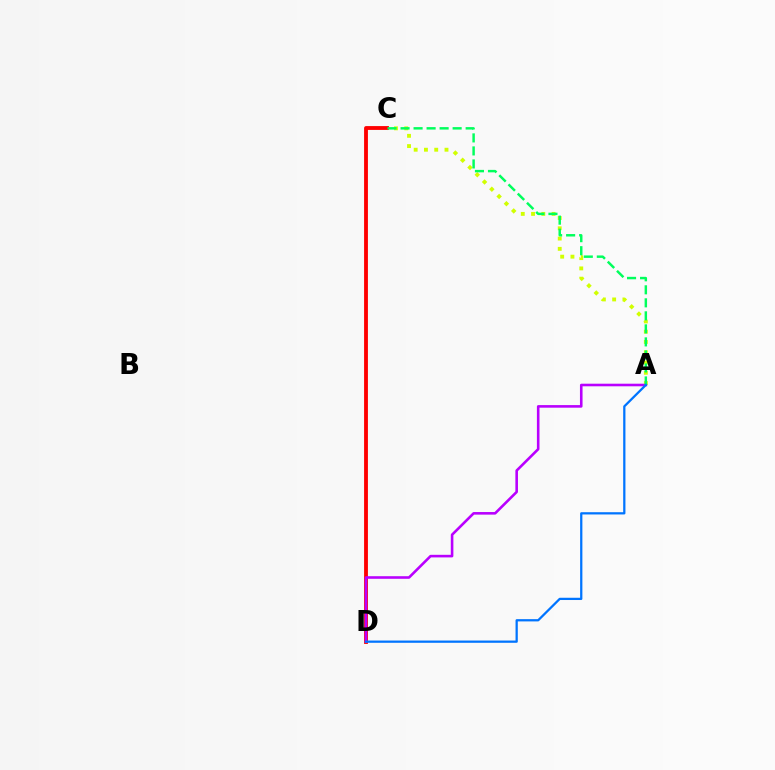{('A', 'C'): [{'color': '#d1ff00', 'line_style': 'dotted', 'thickness': 2.79}, {'color': '#00ff5c', 'line_style': 'dashed', 'thickness': 1.77}], ('C', 'D'): [{'color': '#ff0000', 'line_style': 'solid', 'thickness': 2.76}], ('A', 'D'): [{'color': '#b900ff', 'line_style': 'solid', 'thickness': 1.87}, {'color': '#0074ff', 'line_style': 'solid', 'thickness': 1.62}]}